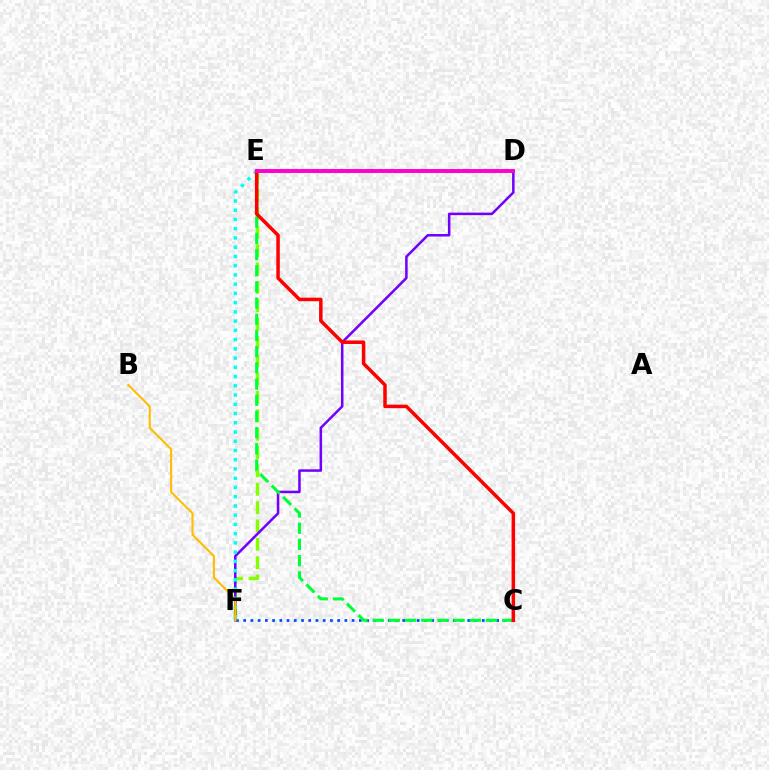{('C', 'F'): [{'color': '#004bff', 'line_style': 'dotted', 'thickness': 1.96}], ('E', 'F'): [{'color': '#84ff00', 'line_style': 'dashed', 'thickness': 2.49}, {'color': '#00fff6', 'line_style': 'dotted', 'thickness': 2.51}], ('D', 'F'): [{'color': '#7200ff', 'line_style': 'solid', 'thickness': 1.82}], ('C', 'E'): [{'color': '#00ff39', 'line_style': 'dashed', 'thickness': 2.2}, {'color': '#ff0000', 'line_style': 'solid', 'thickness': 2.52}], ('B', 'F'): [{'color': '#ffbd00', 'line_style': 'solid', 'thickness': 1.51}], ('D', 'E'): [{'color': '#ff00cf', 'line_style': 'solid', 'thickness': 2.83}]}